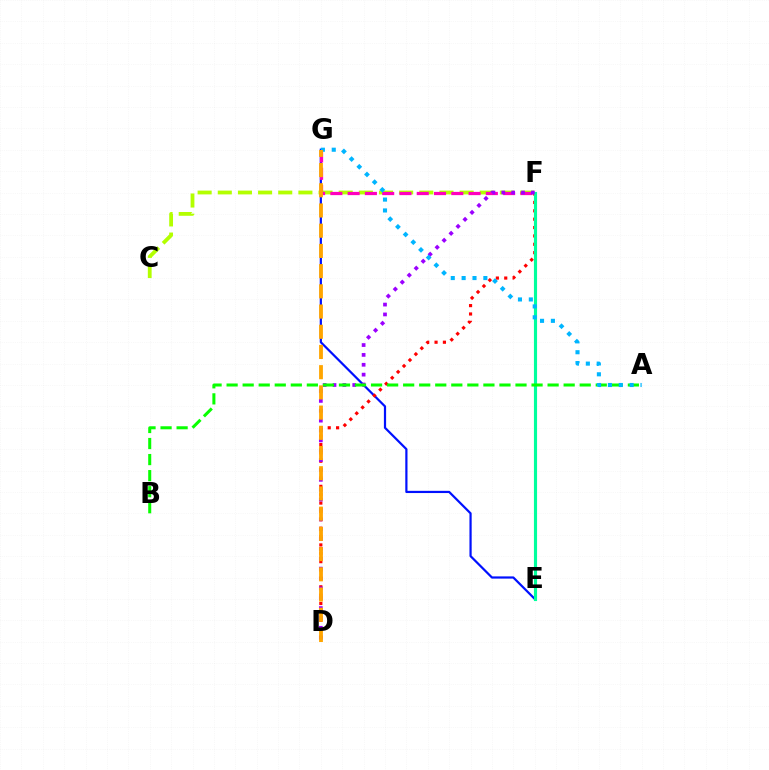{('C', 'F'): [{'color': '#b3ff00', 'line_style': 'dashed', 'thickness': 2.74}], ('E', 'G'): [{'color': '#0010ff', 'line_style': 'solid', 'thickness': 1.59}], ('D', 'F'): [{'color': '#ff0000', 'line_style': 'dotted', 'thickness': 2.27}, {'color': '#9b00ff', 'line_style': 'dotted', 'thickness': 2.68}], ('E', 'F'): [{'color': '#00ff9d', 'line_style': 'solid', 'thickness': 2.26}], ('F', 'G'): [{'color': '#ff00bd', 'line_style': 'dashed', 'thickness': 2.35}], ('A', 'B'): [{'color': '#08ff00', 'line_style': 'dashed', 'thickness': 2.18}], ('A', 'G'): [{'color': '#00b5ff', 'line_style': 'dotted', 'thickness': 2.95}], ('D', 'G'): [{'color': '#ffa500', 'line_style': 'dashed', 'thickness': 2.75}]}